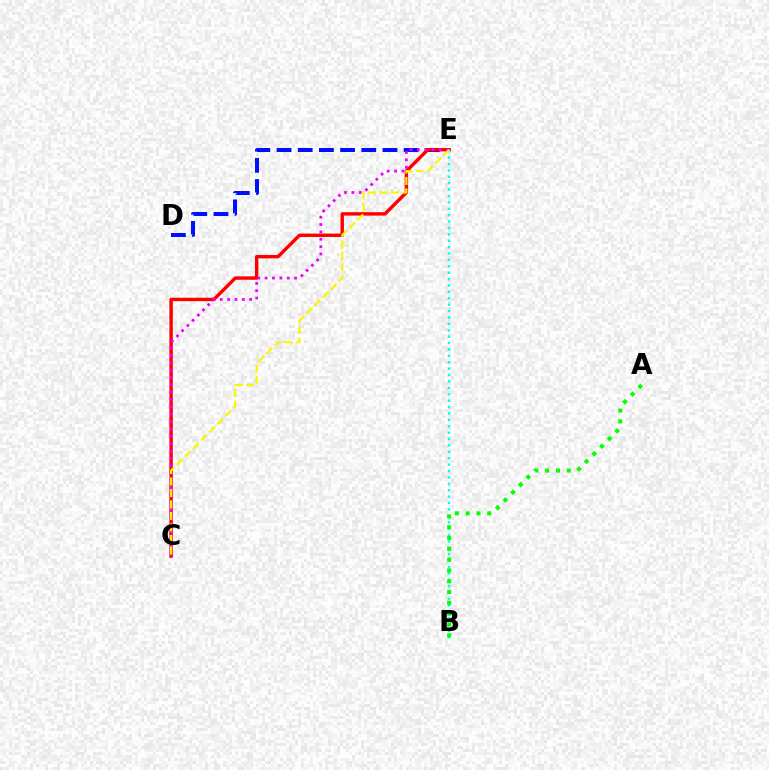{('D', 'E'): [{'color': '#0010ff', 'line_style': 'dashed', 'thickness': 2.88}], ('C', 'E'): [{'color': '#ff0000', 'line_style': 'solid', 'thickness': 2.46}, {'color': '#ee00ff', 'line_style': 'dotted', 'thickness': 2.0}, {'color': '#fcf500', 'line_style': 'dashed', 'thickness': 1.56}], ('B', 'E'): [{'color': '#00fff6', 'line_style': 'dotted', 'thickness': 1.74}], ('A', 'B'): [{'color': '#08ff00', 'line_style': 'dotted', 'thickness': 2.94}]}